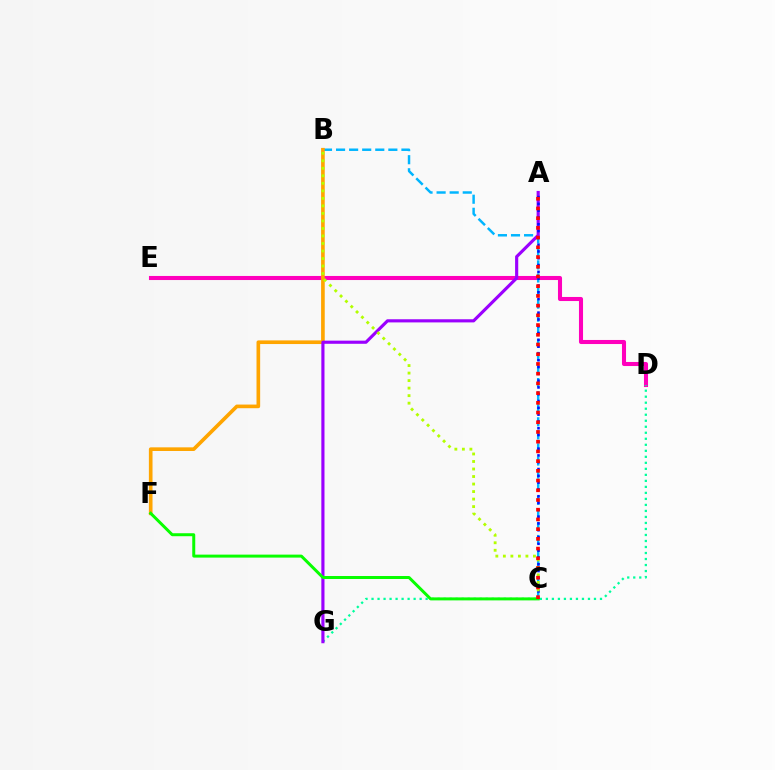{('D', 'E'): [{'color': '#ff00bd', 'line_style': 'solid', 'thickness': 2.93}], ('B', 'C'): [{'color': '#00b5ff', 'line_style': 'dashed', 'thickness': 1.78}, {'color': '#b3ff00', 'line_style': 'dotted', 'thickness': 2.04}], ('D', 'G'): [{'color': '#00ff9d', 'line_style': 'dotted', 'thickness': 1.63}], ('B', 'F'): [{'color': '#ffa500', 'line_style': 'solid', 'thickness': 2.62}], ('A', 'G'): [{'color': '#9b00ff', 'line_style': 'solid', 'thickness': 2.26}], ('A', 'C'): [{'color': '#0010ff', 'line_style': 'dotted', 'thickness': 1.85}, {'color': '#ff0000', 'line_style': 'dotted', 'thickness': 2.64}], ('C', 'F'): [{'color': '#08ff00', 'line_style': 'solid', 'thickness': 2.15}]}